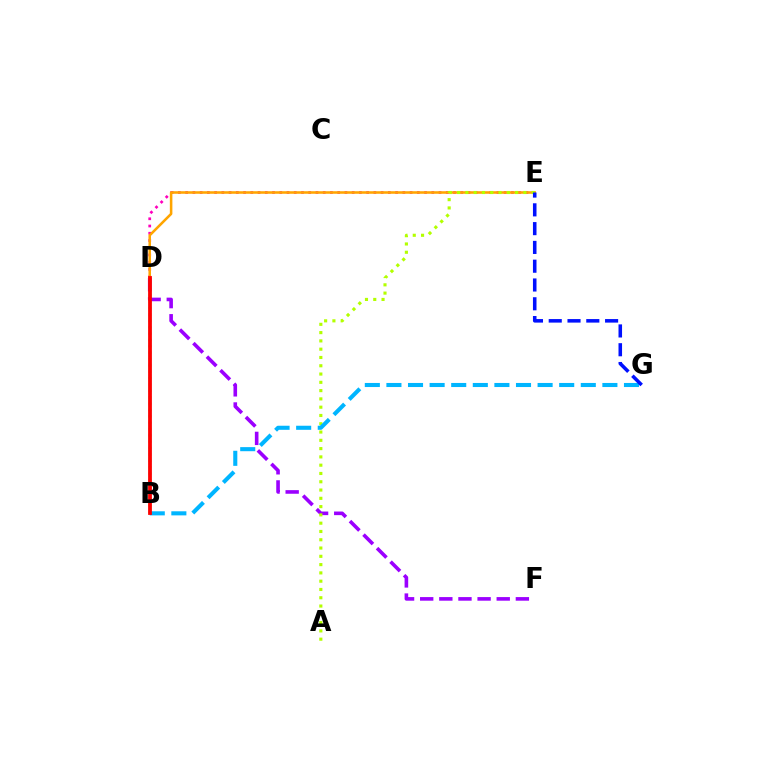{('D', 'F'): [{'color': '#9b00ff', 'line_style': 'dashed', 'thickness': 2.6}], ('D', 'E'): [{'color': '#ff00bd', 'line_style': 'dotted', 'thickness': 1.97}, {'color': '#ffa500', 'line_style': 'solid', 'thickness': 1.84}], ('B', 'D'): [{'color': '#08ff00', 'line_style': 'dotted', 'thickness': 1.73}, {'color': '#00ff9d', 'line_style': 'dashed', 'thickness': 1.61}, {'color': '#ff0000', 'line_style': 'solid', 'thickness': 2.72}], ('A', 'E'): [{'color': '#b3ff00', 'line_style': 'dotted', 'thickness': 2.25}], ('B', 'G'): [{'color': '#00b5ff', 'line_style': 'dashed', 'thickness': 2.93}], ('E', 'G'): [{'color': '#0010ff', 'line_style': 'dashed', 'thickness': 2.55}]}